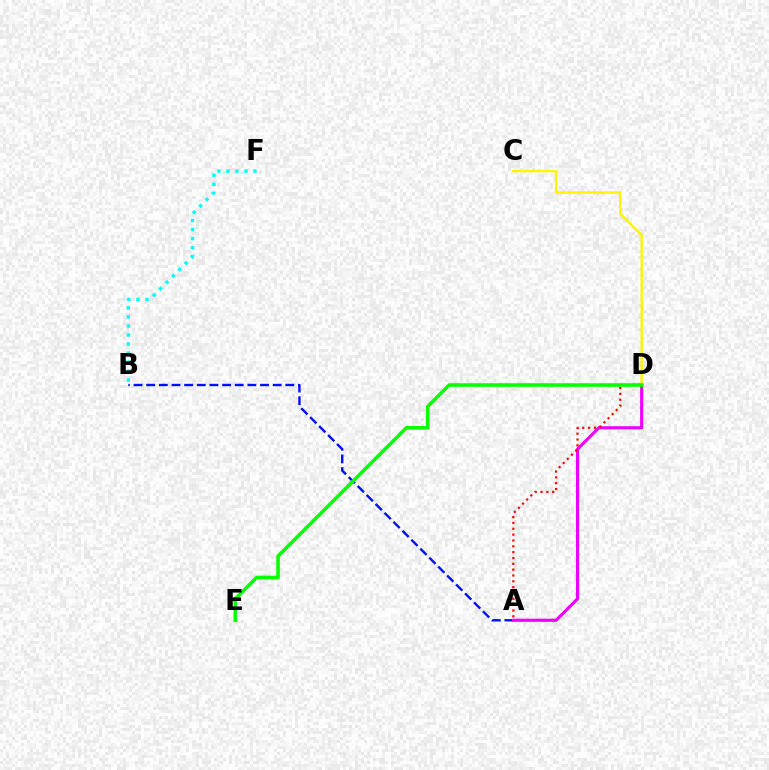{('A', 'B'): [{'color': '#0010ff', 'line_style': 'dashed', 'thickness': 1.72}], ('A', 'D'): [{'color': '#ee00ff', 'line_style': 'solid', 'thickness': 2.25}, {'color': '#ff0000', 'line_style': 'dotted', 'thickness': 1.59}], ('C', 'D'): [{'color': '#fcf500', 'line_style': 'solid', 'thickness': 1.77}], ('B', 'F'): [{'color': '#00fff6', 'line_style': 'dotted', 'thickness': 2.45}], ('D', 'E'): [{'color': '#08ff00', 'line_style': 'solid', 'thickness': 2.56}]}